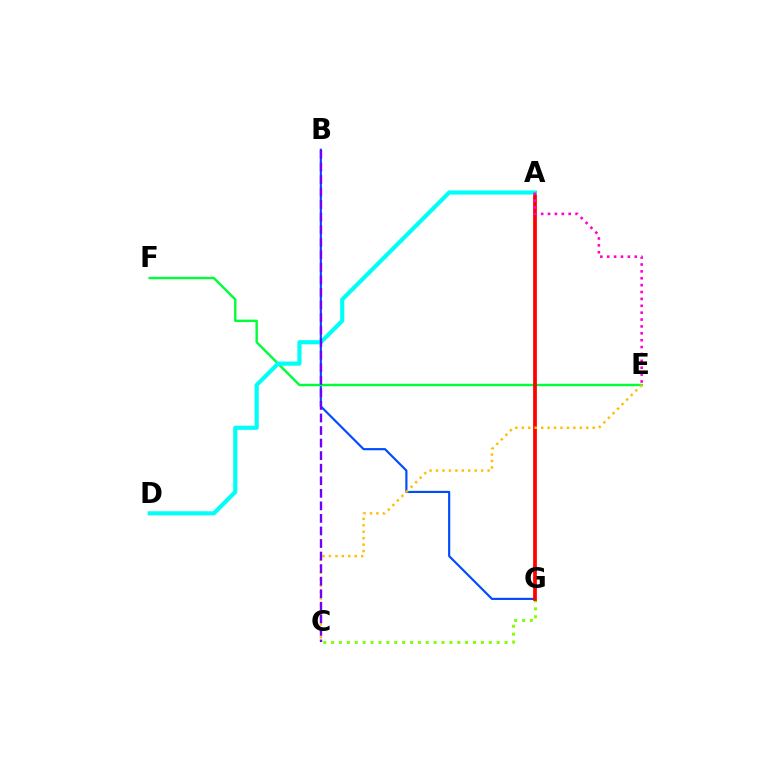{('B', 'G'): [{'color': '#004bff', 'line_style': 'solid', 'thickness': 1.55}], ('E', 'F'): [{'color': '#00ff39', 'line_style': 'solid', 'thickness': 1.74}], ('C', 'G'): [{'color': '#84ff00', 'line_style': 'dotted', 'thickness': 2.14}], ('A', 'G'): [{'color': '#ff0000', 'line_style': 'solid', 'thickness': 2.7}], ('A', 'D'): [{'color': '#00fff6', 'line_style': 'solid', 'thickness': 2.99}], ('C', 'E'): [{'color': '#ffbd00', 'line_style': 'dotted', 'thickness': 1.75}], ('A', 'E'): [{'color': '#ff00cf', 'line_style': 'dotted', 'thickness': 1.87}], ('B', 'C'): [{'color': '#7200ff', 'line_style': 'dashed', 'thickness': 1.71}]}